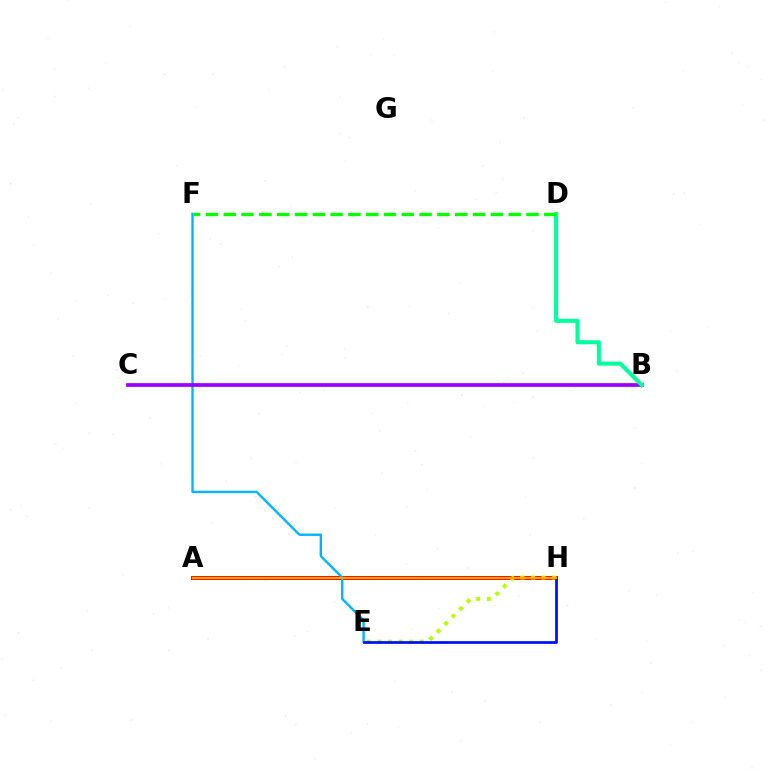{('A', 'H'): [{'color': '#ff0000', 'line_style': 'solid', 'thickness': 2.87}, {'color': '#ff00bd', 'line_style': 'dotted', 'thickness': 1.51}, {'color': '#ffa500', 'line_style': 'solid', 'thickness': 1.64}], ('E', 'H'): [{'color': '#b3ff00', 'line_style': 'dotted', 'thickness': 2.88}, {'color': '#0010ff', 'line_style': 'solid', 'thickness': 1.99}], ('E', 'F'): [{'color': '#00b5ff', 'line_style': 'solid', 'thickness': 1.72}], ('B', 'C'): [{'color': '#9b00ff', 'line_style': 'solid', 'thickness': 2.68}], ('B', 'D'): [{'color': '#00ff9d', 'line_style': 'solid', 'thickness': 2.94}], ('D', 'F'): [{'color': '#08ff00', 'line_style': 'dashed', 'thickness': 2.42}]}